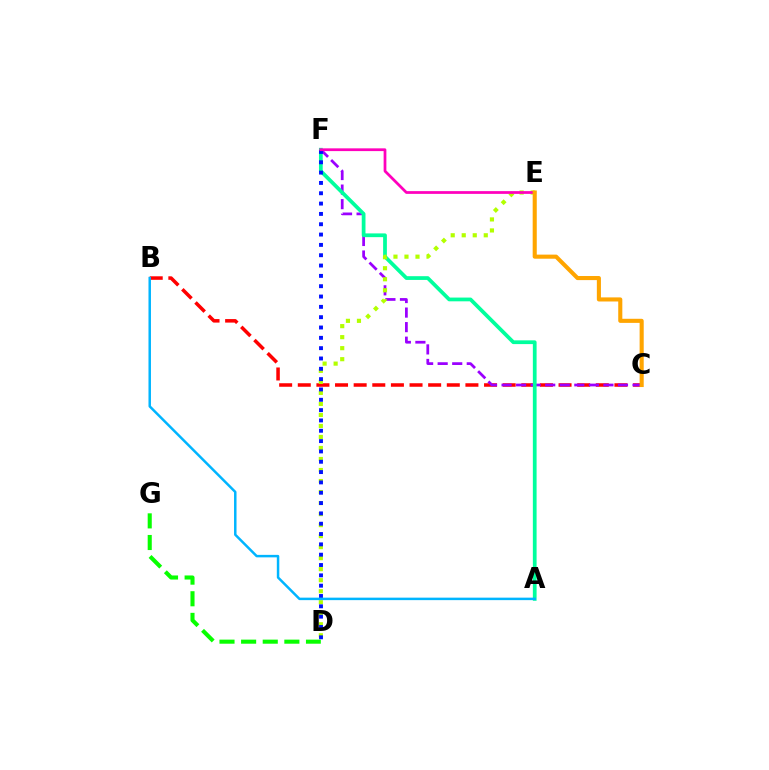{('B', 'C'): [{'color': '#ff0000', 'line_style': 'dashed', 'thickness': 2.53}], ('C', 'F'): [{'color': '#9b00ff', 'line_style': 'dashed', 'thickness': 1.98}], ('A', 'F'): [{'color': '#00ff9d', 'line_style': 'solid', 'thickness': 2.7}], ('D', 'E'): [{'color': '#b3ff00', 'line_style': 'dotted', 'thickness': 2.99}], ('D', 'F'): [{'color': '#0010ff', 'line_style': 'dotted', 'thickness': 2.81}], ('A', 'B'): [{'color': '#00b5ff', 'line_style': 'solid', 'thickness': 1.79}], ('E', 'F'): [{'color': '#ff00bd', 'line_style': 'solid', 'thickness': 1.98}], ('D', 'G'): [{'color': '#08ff00', 'line_style': 'dashed', 'thickness': 2.94}], ('C', 'E'): [{'color': '#ffa500', 'line_style': 'solid', 'thickness': 2.94}]}